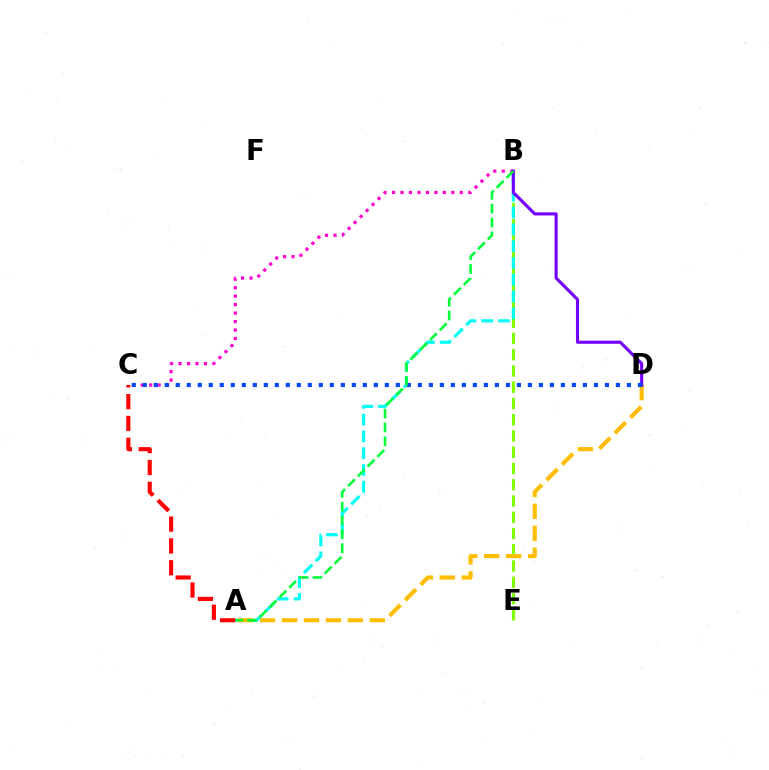{('B', 'E'): [{'color': '#84ff00', 'line_style': 'dashed', 'thickness': 2.21}], ('A', 'B'): [{'color': '#00fff6', 'line_style': 'dashed', 'thickness': 2.28}, {'color': '#00ff39', 'line_style': 'dashed', 'thickness': 1.88}], ('B', 'C'): [{'color': '#ff00cf', 'line_style': 'dotted', 'thickness': 2.3}], ('A', 'D'): [{'color': '#ffbd00', 'line_style': 'dashed', 'thickness': 2.98}], ('B', 'D'): [{'color': '#7200ff', 'line_style': 'solid', 'thickness': 2.23}], ('C', 'D'): [{'color': '#004bff', 'line_style': 'dotted', 'thickness': 2.99}], ('A', 'C'): [{'color': '#ff0000', 'line_style': 'dashed', 'thickness': 2.96}]}